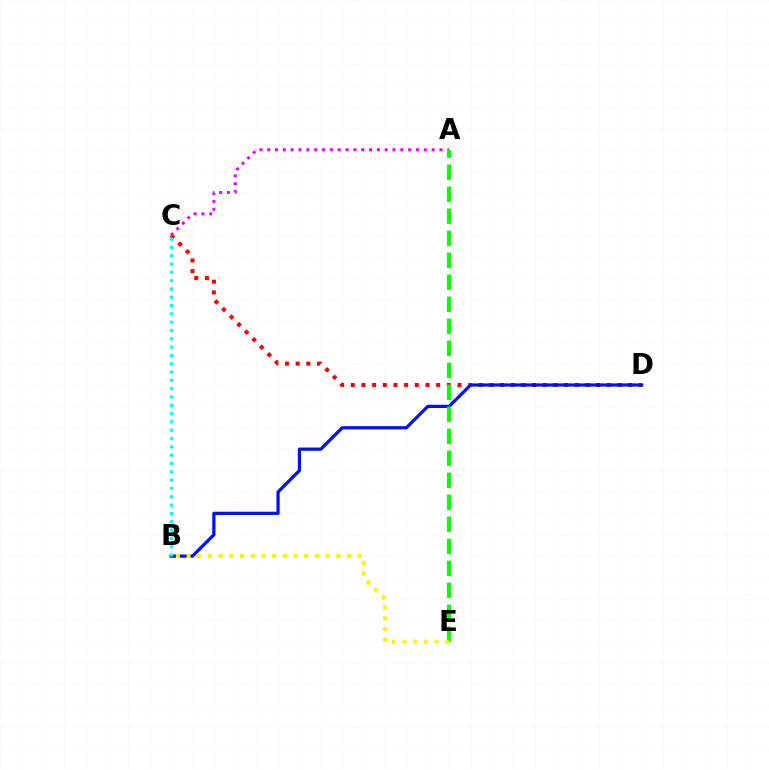{('C', 'D'): [{'color': '#ff0000', 'line_style': 'dotted', 'thickness': 2.9}], ('B', 'D'): [{'color': '#0010ff', 'line_style': 'solid', 'thickness': 2.32}], ('A', 'C'): [{'color': '#ee00ff', 'line_style': 'dotted', 'thickness': 2.13}], ('A', 'E'): [{'color': '#08ff00', 'line_style': 'dashed', 'thickness': 2.99}], ('B', 'E'): [{'color': '#fcf500', 'line_style': 'dotted', 'thickness': 2.91}], ('B', 'C'): [{'color': '#00fff6', 'line_style': 'dotted', 'thickness': 2.26}]}